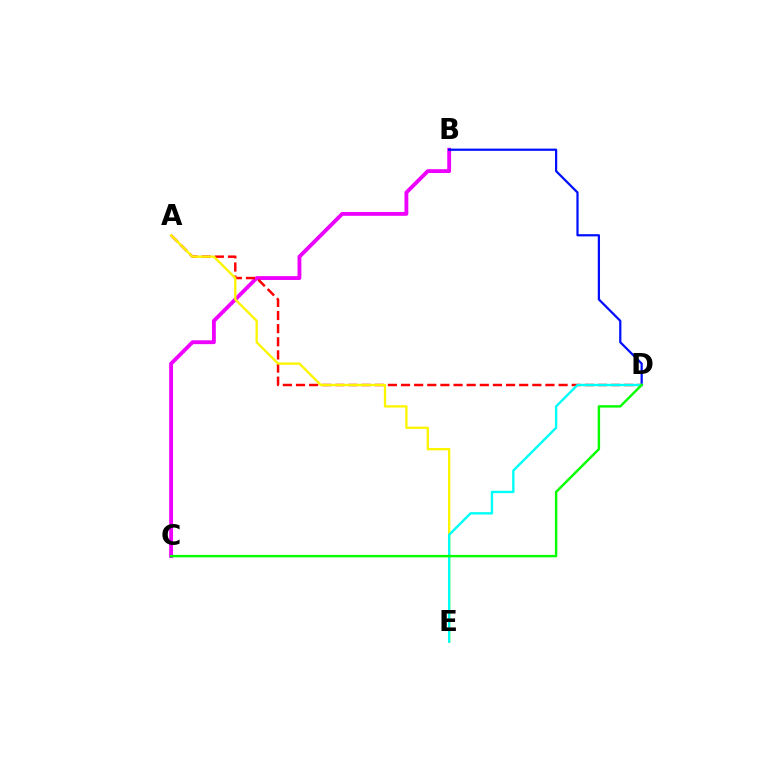{('B', 'C'): [{'color': '#ee00ff', 'line_style': 'solid', 'thickness': 2.77}], ('B', 'D'): [{'color': '#0010ff', 'line_style': 'solid', 'thickness': 1.61}], ('A', 'D'): [{'color': '#ff0000', 'line_style': 'dashed', 'thickness': 1.78}], ('A', 'E'): [{'color': '#fcf500', 'line_style': 'solid', 'thickness': 1.68}], ('D', 'E'): [{'color': '#00fff6', 'line_style': 'solid', 'thickness': 1.72}], ('C', 'D'): [{'color': '#08ff00', 'line_style': 'solid', 'thickness': 1.74}]}